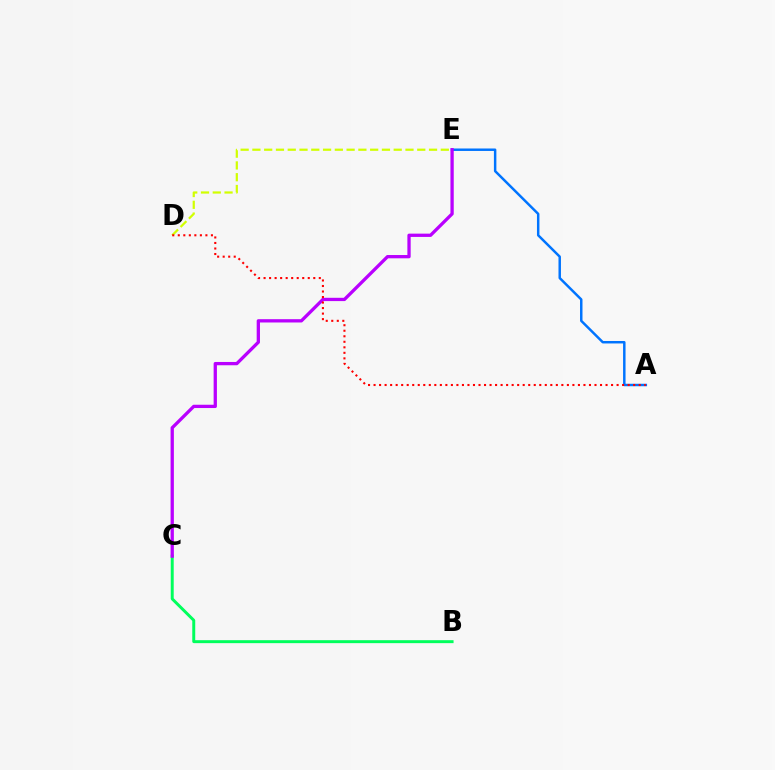{('A', 'E'): [{'color': '#0074ff', 'line_style': 'solid', 'thickness': 1.78}], ('B', 'C'): [{'color': '#00ff5c', 'line_style': 'solid', 'thickness': 2.13}], ('C', 'E'): [{'color': '#b900ff', 'line_style': 'solid', 'thickness': 2.37}], ('D', 'E'): [{'color': '#d1ff00', 'line_style': 'dashed', 'thickness': 1.6}], ('A', 'D'): [{'color': '#ff0000', 'line_style': 'dotted', 'thickness': 1.5}]}